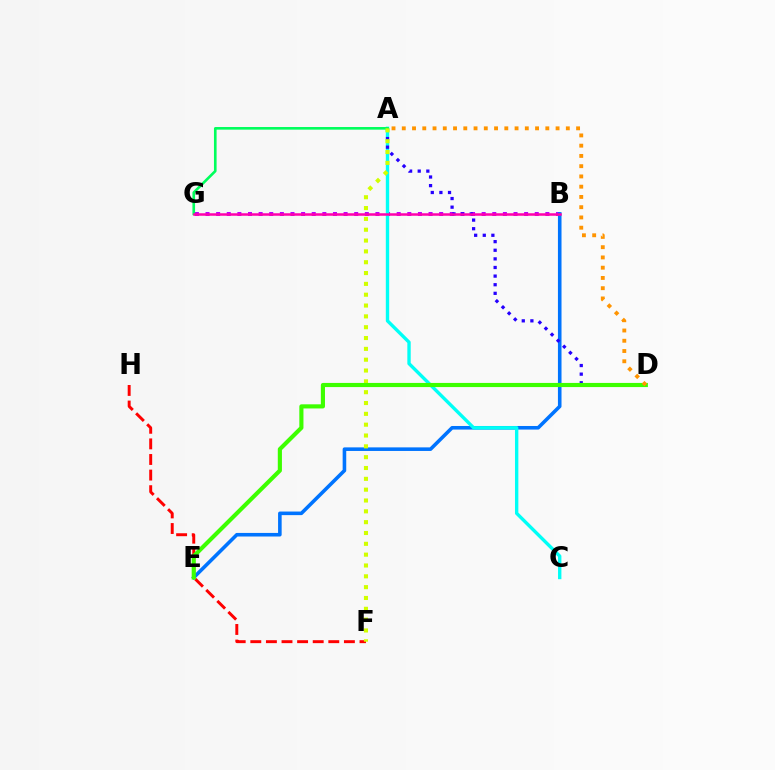{('B', 'G'): [{'color': '#b900ff', 'line_style': 'dotted', 'thickness': 2.89}, {'color': '#ff00ac', 'line_style': 'solid', 'thickness': 1.8}], ('F', 'H'): [{'color': '#ff0000', 'line_style': 'dashed', 'thickness': 2.12}], ('B', 'E'): [{'color': '#0074ff', 'line_style': 'solid', 'thickness': 2.58}], ('A', 'C'): [{'color': '#00fff6', 'line_style': 'solid', 'thickness': 2.43}], ('A', 'D'): [{'color': '#2500ff', 'line_style': 'dotted', 'thickness': 2.34}, {'color': '#ff9400', 'line_style': 'dotted', 'thickness': 2.79}], ('A', 'G'): [{'color': '#00ff5c', 'line_style': 'solid', 'thickness': 1.89}], ('A', 'F'): [{'color': '#d1ff00', 'line_style': 'dotted', 'thickness': 2.94}], ('D', 'E'): [{'color': '#3dff00', 'line_style': 'solid', 'thickness': 2.98}]}